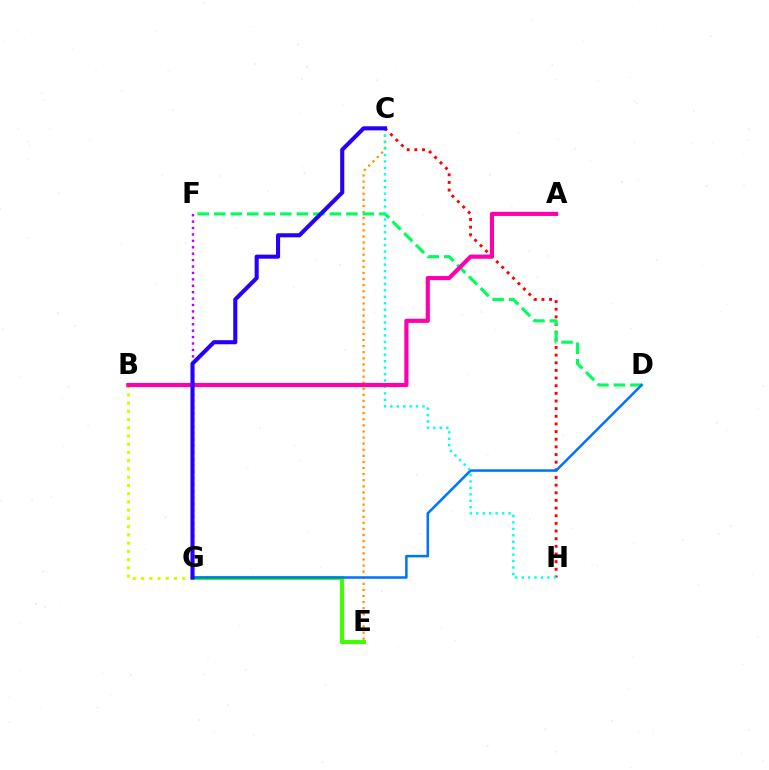{('B', 'G'): [{'color': '#d1ff00', 'line_style': 'dotted', 'thickness': 2.24}], ('C', 'E'): [{'color': '#ff9400', 'line_style': 'dotted', 'thickness': 1.66}], ('C', 'H'): [{'color': '#ff0000', 'line_style': 'dotted', 'thickness': 2.08}, {'color': '#00fff6', 'line_style': 'dotted', 'thickness': 1.75}], ('E', 'G'): [{'color': '#3dff00', 'line_style': 'solid', 'thickness': 2.92}], ('D', 'F'): [{'color': '#00ff5c', 'line_style': 'dashed', 'thickness': 2.24}], ('D', 'G'): [{'color': '#0074ff', 'line_style': 'solid', 'thickness': 1.82}], ('A', 'B'): [{'color': '#ff00ac', 'line_style': 'solid', 'thickness': 2.99}], ('F', 'G'): [{'color': '#b900ff', 'line_style': 'dotted', 'thickness': 1.74}], ('C', 'G'): [{'color': '#2500ff', 'line_style': 'solid', 'thickness': 2.94}]}